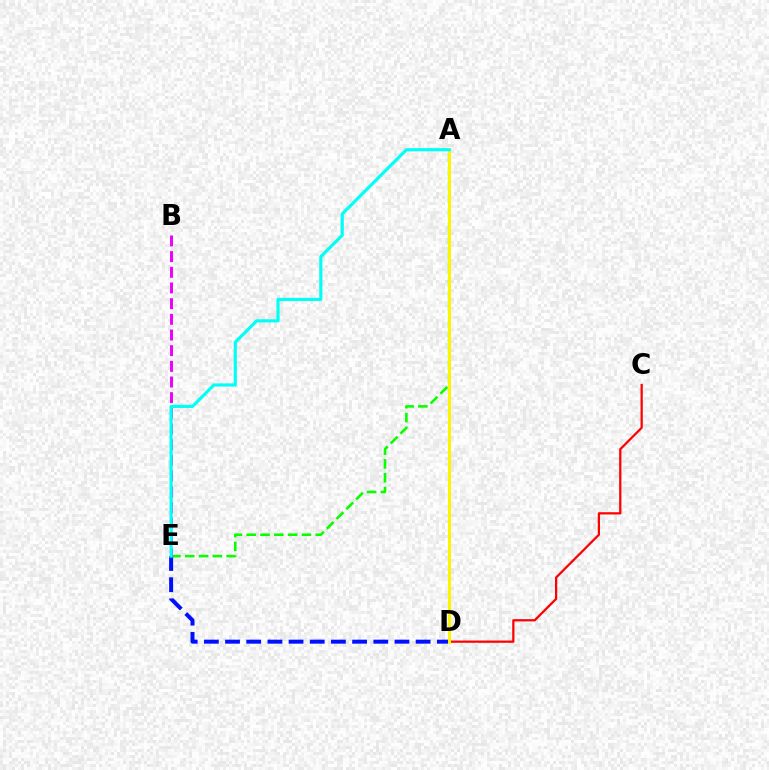{('A', 'E'): [{'color': '#08ff00', 'line_style': 'dashed', 'thickness': 1.88}, {'color': '#00fff6', 'line_style': 'solid', 'thickness': 2.28}], ('C', 'D'): [{'color': '#ff0000', 'line_style': 'solid', 'thickness': 1.61}], ('D', 'E'): [{'color': '#0010ff', 'line_style': 'dashed', 'thickness': 2.88}], ('A', 'D'): [{'color': '#fcf500', 'line_style': 'solid', 'thickness': 2.15}], ('B', 'E'): [{'color': '#ee00ff', 'line_style': 'dashed', 'thickness': 2.13}]}